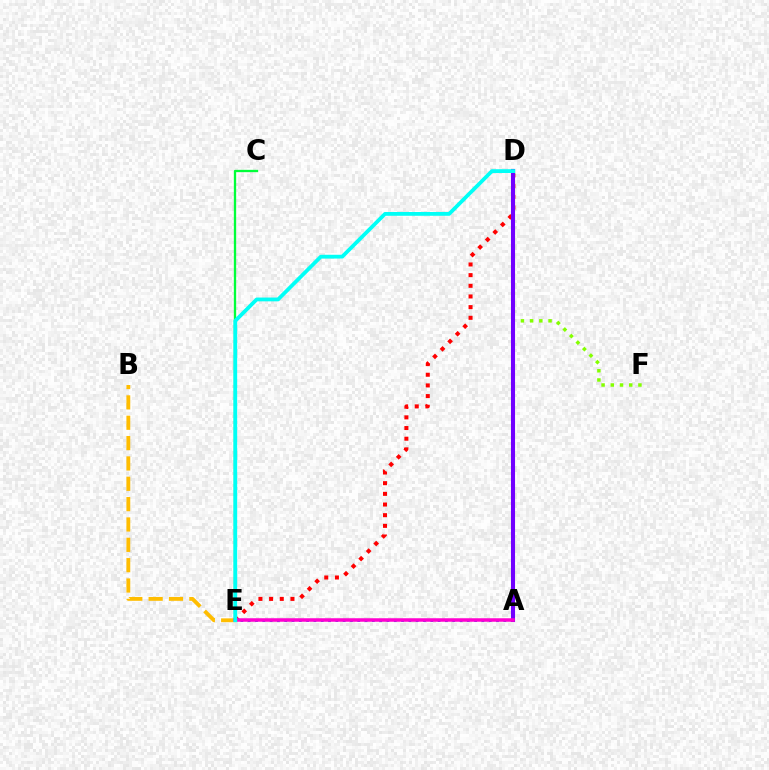{('A', 'E'): [{'color': '#004bff', 'line_style': 'dotted', 'thickness': 1.98}, {'color': '#ff00cf', 'line_style': 'solid', 'thickness': 2.53}], ('D', 'F'): [{'color': '#84ff00', 'line_style': 'dotted', 'thickness': 2.5}], ('D', 'E'): [{'color': '#ff0000', 'line_style': 'dotted', 'thickness': 2.9}, {'color': '#00fff6', 'line_style': 'solid', 'thickness': 2.73}], ('C', 'E'): [{'color': '#00ff39', 'line_style': 'solid', 'thickness': 1.67}], ('A', 'D'): [{'color': '#7200ff', 'line_style': 'solid', 'thickness': 2.94}], ('B', 'E'): [{'color': '#ffbd00', 'line_style': 'dashed', 'thickness': 2.76}]}